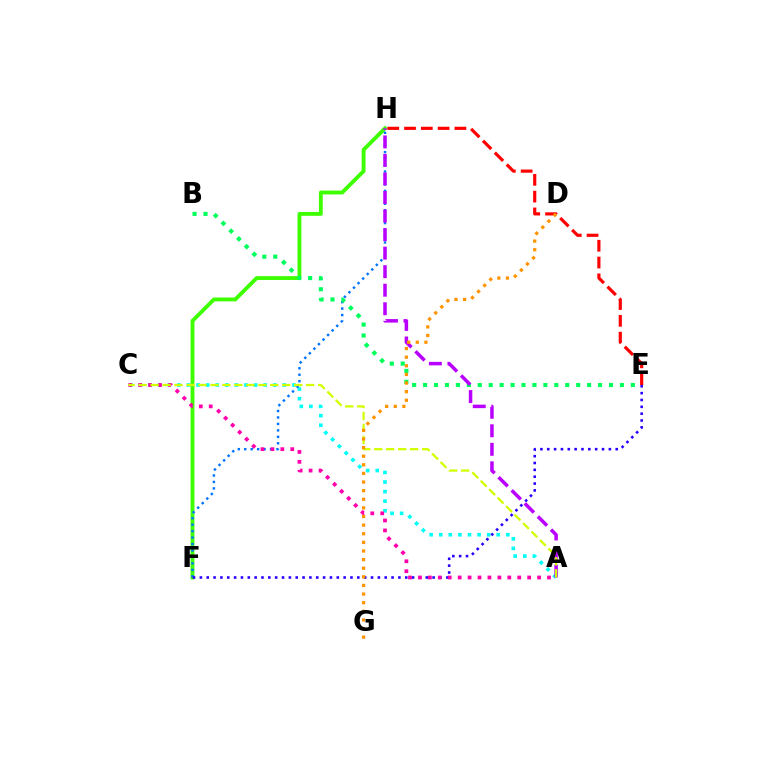{('A', 'C'): [{'color': '#00fff6', 'line_style': 'dotted', 'thickness': 2.61}, {'color': '#ff00ac', 'line_style': 'dotted', 'thickness': 2.7}, {'color': '#d1ff00', 'line_style': 'dashed', 'thickness': 1.63}], ('F', 'H'): [{'color': '#3dff00', 'line_style': 'solid', 'thickness': 2.77}, {'color': '#0074ff', 'line_style': 'dotted', 'thickness': 1.75}], ('E', 'F'): [{'color': '#2500ff', 'line_style': 'dotted', 'thickness': 1.86}], ('B', 'E'): [{'color': '#00ff5c', 'line_style': 'dotted', 'thickness': 2.97}], ('A', 'H'): [{'color': '#b900ff', 'line_style': 'dashed', 'thickness': 2.52}], ('E', 'H'): [{'color': '#ff0000', 'line_style': 'dashed', 'thickness': 2.28}], ('D', 'G'): [{'color': '#ff9400', 'line_style': 'dotted', 'thickness': 2.34}]}